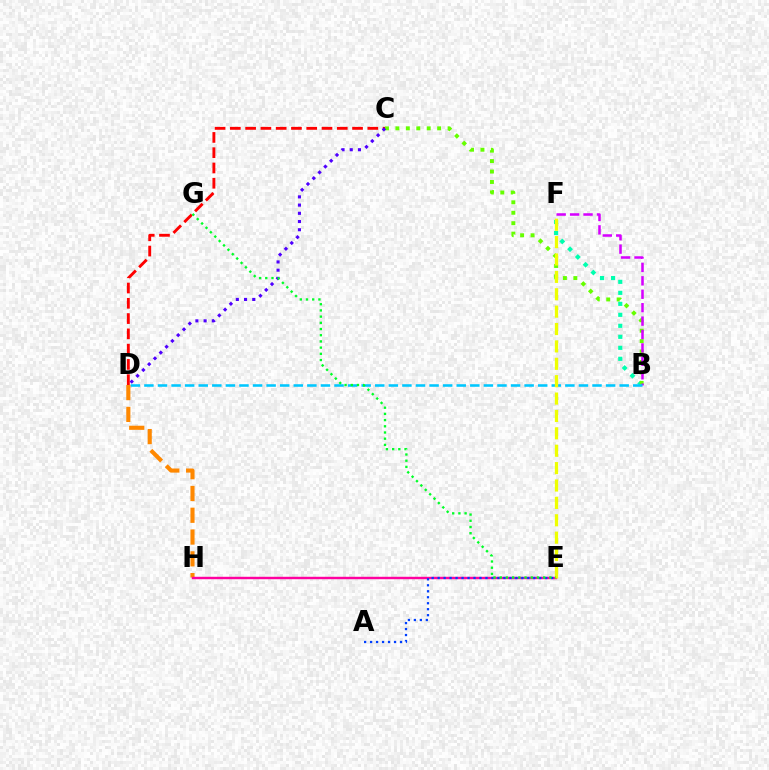{('B', 'F'): [{'color': '#00ffaf', 'line_style': 'dotted', 'thickness': 2.99}, {'color': '#d600ff', 'line_style': 'dashed', 'thickness': 1.82}], ('B', 'C'): [{'color': '#66ff00', 'line_style': 'dotted', 'thickness': 2.84}], ('C', 'D'): [{'color': '#ff0000', 'line_style': 'dashed', 'thickness': 2.08}, {'color': '#4f00ff', 'line_style': 'dotted', 'thickness': 2.23}], ('B', 'D'): [{'color': '#00c7ff', 'line_style': 'dashed', 'thickness': 1.84}], ('D', 'H'): [{'color': '#ff8800', 'line_style': 'dashed', 'thickness': 2.96}], ('E', 'H'): [{'color': '#ff00a0', 'line_style': 'solid', 'thickness': 1.75}], ('A', 'E'): [{'color': '#003fff', 'line_style': 'dotted', 'thickness': 1.62}], ('E', 'F'): [{'color': '#eeff00', 'line_style': 'dashed', 'thickness': 2.36}], ('E', 'G'): [{'color': '#00ff27', 'line_style': 'dotted', 'thickness': 1.68}]}